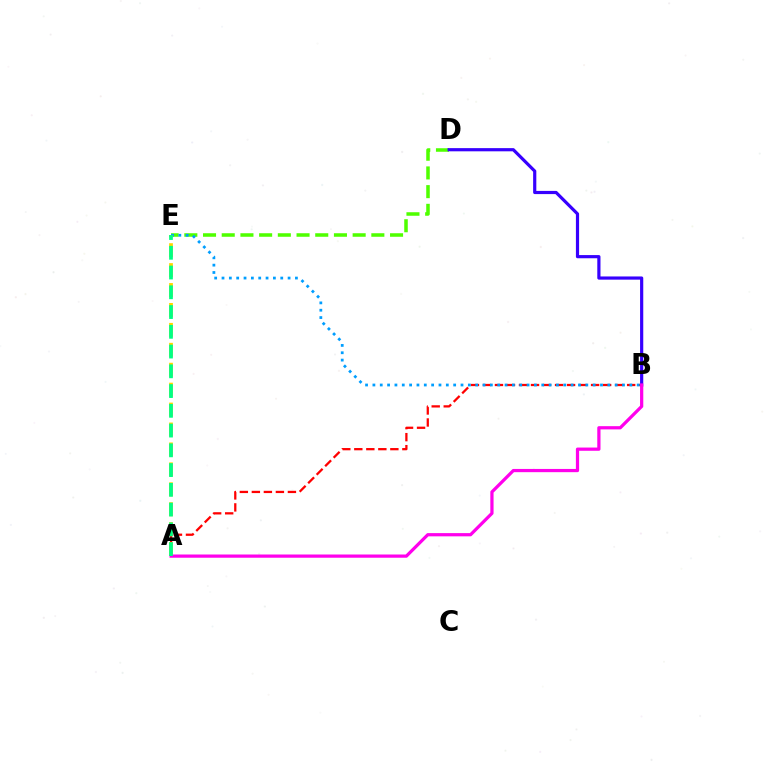{('D', 'E'): [{'color': '#4fff00', 'line_style': 'dashed', 'thickness': 2.54}], ('A', 'B'): [{'color': '#ff0000', 'line_style': 'dashed', 'thickness': 1.63}, {'color': '#ff00ed', 'line_style': 'solid', 'thickness': 2.33}], ('B', 'D'): [{'color': '#3700ff', 'line_style': 'solid', 'thickness': 2.29}], ('B', 'E'): [{'color': '#009eff', 'line_style': 'dotted', 'thickness': 1.99}], ('A', 'E'): [{'color': '#ffd500', 'line_style': 'dashed', 'thickness': 2.71}, {'color': '#00ff86', 'line_style': 'dashed', 'thickness': 2.68}]}